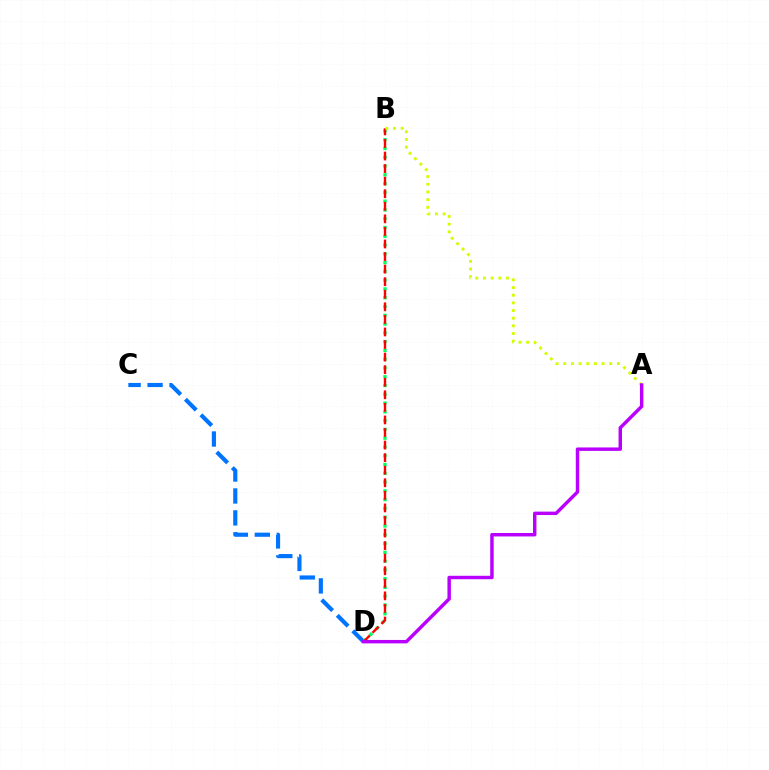{('C', 'D'): [{'color': '#0074ff', 'line_style': 'dashed', 'thickness': 2.98}], ('B', 'D'): [{'color': '#00ff5c', 'line_style': 'dotted', 'thickness': 2.39}, {'color': '#ff0000', 'line_style': 'dashed', 'thickness': 1.71}], ('A', 'B'): [{'color': '#d1ff00', 'line_style': 'dotted', 'thickness': 2.08}], ('A', 'D'): [{'color': '#b900ff', 'line_style': 'solid', 'thickness': 2.48}]}